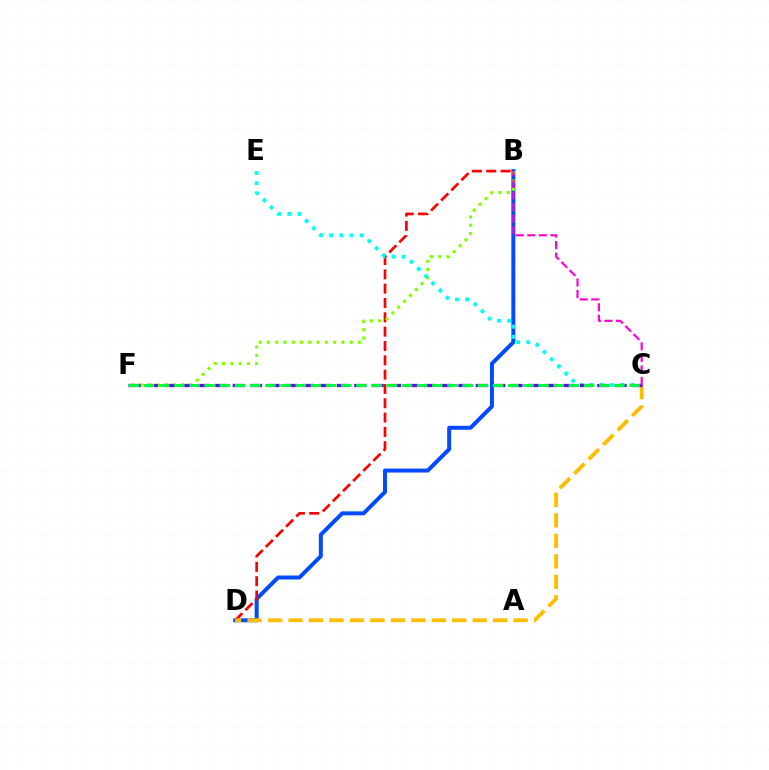{('B', 'D'): [{'color': '#004bff', 'line_style': 'solid', 'thickness': 2.86}, {'color': '#ff0000', 'line_style': 'dashed', 'thickness': 1.95}], ('B', 'F'): [{'color': '#84ff00', 'line_style': 'dotted', 'thickness': 2.25}], ('C', 'D'): [{'color': '#ffbd00', 'line_style': 'dashed', 'thickness': 2.78}], ('C', 'E'): [{'color': '#00fff6', 'line_style': 'dotted', 'thickness': 2.76}], ('C', 'F'): [{'color': '#7200ff', 'line_style': 'dashed', 'thickness': 2.36}, {'color': '#00ff39', 'line_style': 'dashed', 'thickness': 2.06}], ('B', 'C'): [{'color': '#ff00cf', 'line_style': 'dashed', 'thickness': 1.57}]}